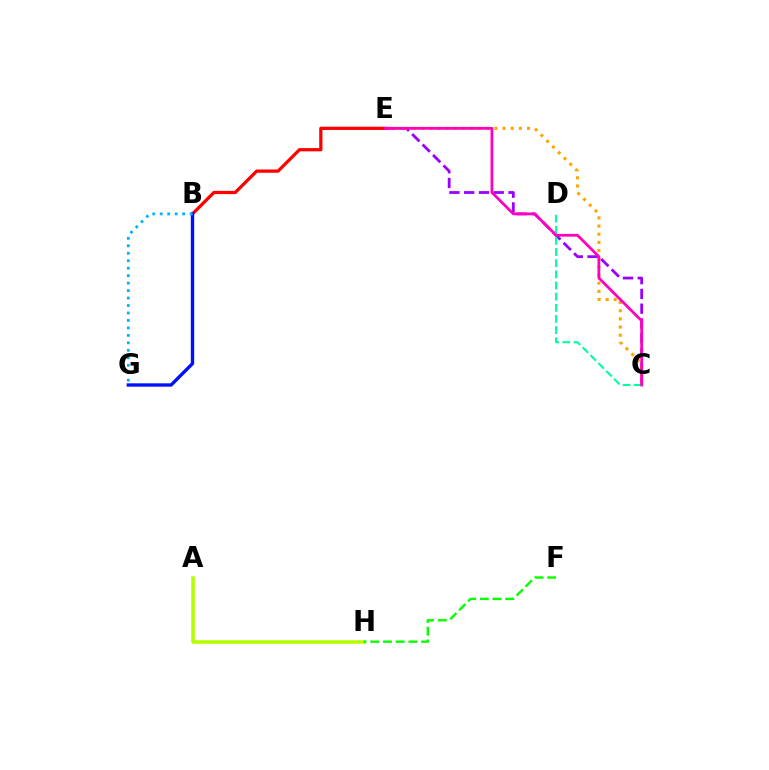{('C', 'E'): [{'color': '#9b00ff', 'line_style': 'dashed', 'thickness': 2.01}, {'color': '#ffa500', 'line_style': 'dotted', 'thickness': 2.22}, {'color': '#ff00bd', 'line_style': 'solid', 'thickness': 1.99}], ('A', 'H'): [{'color': '#b3ff00', 'line_style': 'solid', 'thickness': 2.54}], ('C', 'D'): [{'color': '#00ff9d', 'line_style': 'dashed', 'thickness': 1.52}], ('B', 'E'): [{'color': '#ff0000', 'line_style': 'solid', 'thickness': 2.34}], ('B', 'G'): [{'color': '#0010ff', 'line_style': 'solid', 'thickness': 2.42}, {'color': '#00b5ff', 'line_style': 'dotted', 'thickness': 2.03}], ('F', 'H'): [{'color': '#08ff00', 'line_style': 'dashed', 'thickness': 1.73}]}